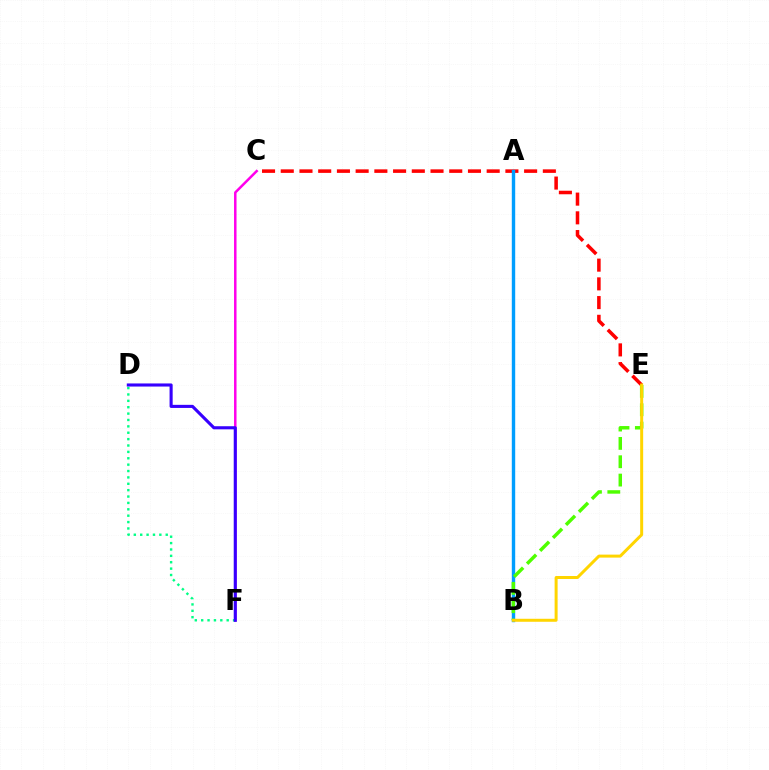{('C', 'E'): [{'color': '#ff0000', 'line_style': 'dashed', 'thickness': 2.54}], ('C', 'F'): [{'color': '#ff00ed', 'line_style': 'solid', 'thickness': 1.8}], ('A', 'B'): [{'color': '#009eff', 'line_style': 'solid', 'thickness': 2.45}], ('B', 'E'): [{'color': '#4fff00', 'line_style': 'dashed', 'thickness': 2.49}, {'color': '#ffd500', 'line_style': 'solid', 'thickness': 2.15}], ('D', 'F'): [{'color': '#00ff86', 'line_style': 'dotted', 'thickness': 1.73}, {'color': '#3700ff', 'line_style': 'solid', 'thickness': 2.23}]}